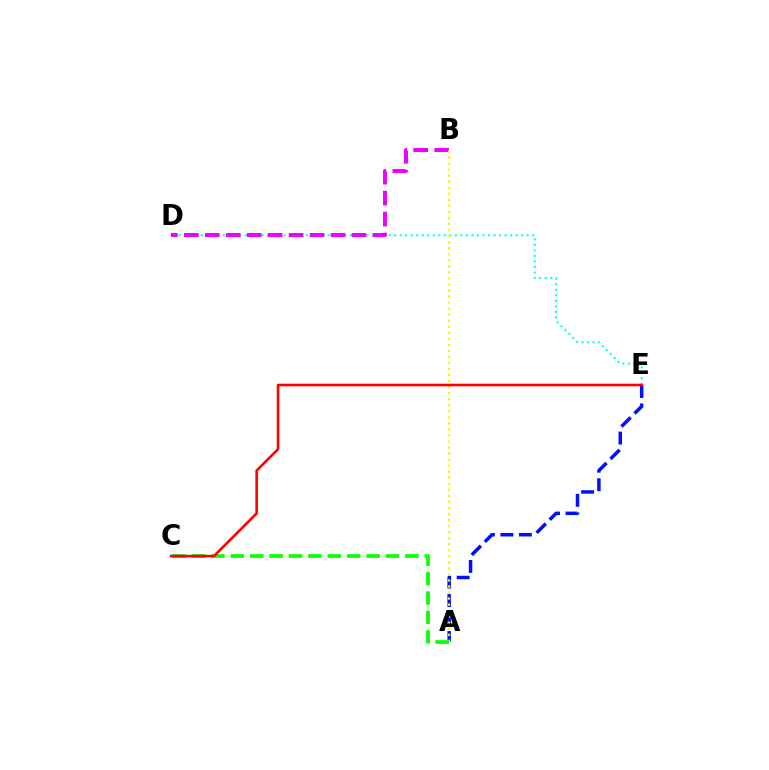{('D', 'E'): [{'color': '#00fff6', 'line_style': 'dotted', 'thickness': 1.5}], ('A', 'E'): [{'color': '#0010ff', 'line_style': 'dashed', 'thickness': 2.51}], ('B', 'D'): [{'color': '#ee00ff', 'line_style': 'dashed', 'thickness': 2.85}], ('A', 'B'): [{'color': '#fcf500', 'line_style': 'dotted', 'thickness': 1.64}], ('A', 'C'): [{'color': '#08ff00', 'line_style': 'dashed', 'thickness': 2.63}], ('C', 'E'): [{'color': '#ff0000', 'line_style': 'solid', 'thickness': 1.88}]}